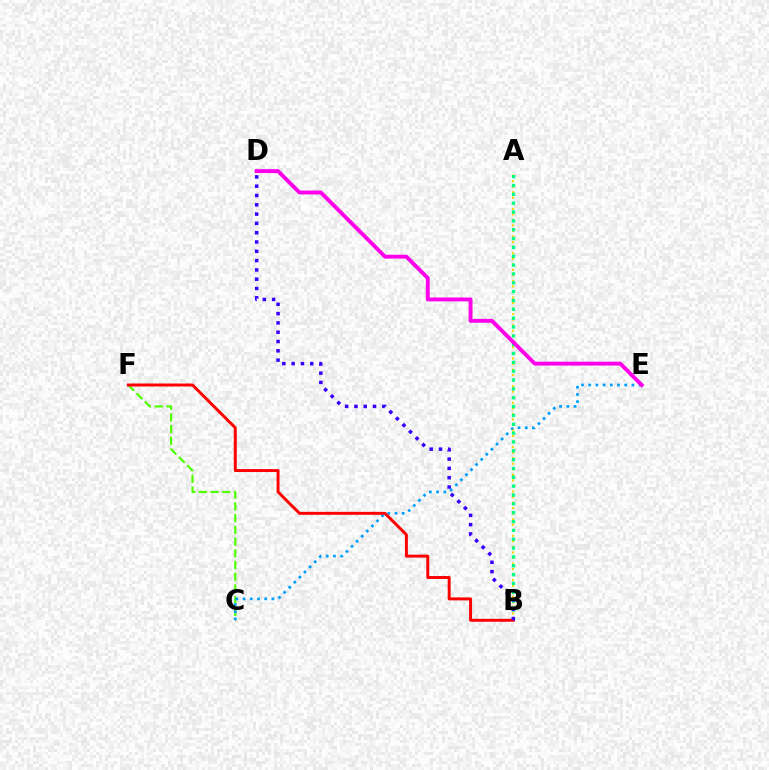{('C', 'F'): [{'color': '#4fff00', 'line_style': 'dashed', 'thickness': 1.59}], ('C', 'E'): [{'color': '#009eff', 'line_style': 'dotted', 'thickness': 1.96}], ('A', 'B'): [{'color': '#ffd500', 'line_style': 'dotted', 'thickness': 1.51}, {'color': '#00ff86', 'line_style': 'dotted', 'thickness': 2.4}], ('B', 'F'): [{'color': '#ff0000', 'line_style': 'solid', 'thickness': 2.14}], ('D', 'E'): [{'color': '#ff00ed', 'line_style': 'solid', 'thickness': 2.8}], ('B', 'D'): [{'color': '#3700ff', 'line_style': 'dotted', 'thickness': 2.53}]}